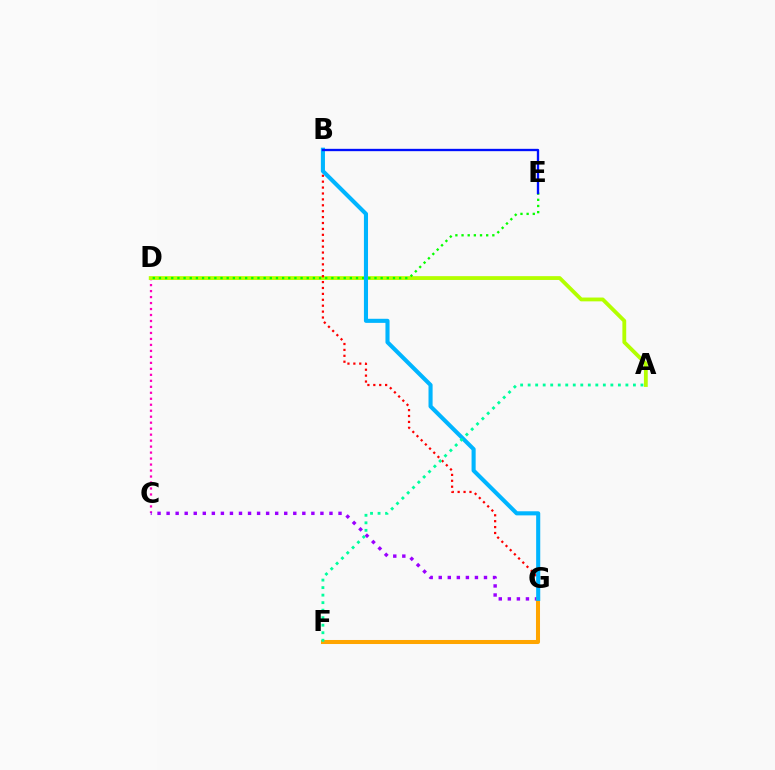{('C', 'D'): [{'color': '#ff00bd', 'line_style': 'dotted', 'thickness': 1.63}], ('A', 'D'): [{'color': '#b3ff00', 'line_style': 'solid', 'thickness': 2.75}], ('C', 'G'): [{'color': '#9b00ff', 'line_style': 'dotted', 'thickness': 2.46}], ('B', 'G'): [{'color': '#ff0000', 'line_style': 'dotted', 'thickness': 1.6}, {'color': '#00b5ff', 'line_style': 'solid', 'thickness': 2.95}], ('F', 'G'): [{'color': '#ffa500', 'line_style': 'solid', 'thickness': 2.91}], ('D', 'E'): [{'color': '#08ff00', 'line_style': 'dotted', 'thickness': 1.67}], ('A', 'F'): [{'color': '#00ff9d', 'line_style': 'dotted', 'thickness': 2.04}], ('B', 'E'): [{'color': '#0010ff', 'line_style': 'solid', 'thickness': 1.68}]}